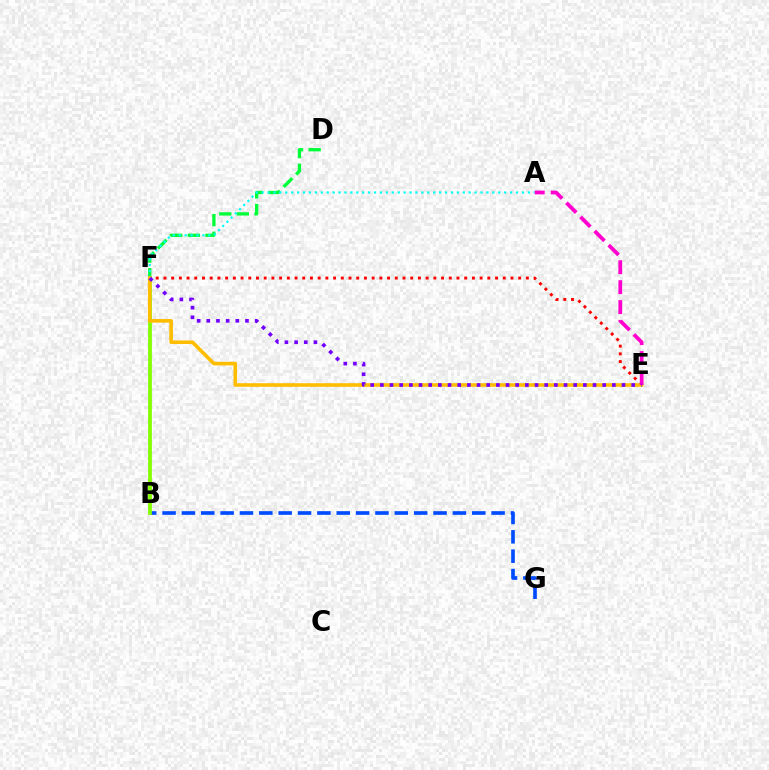{('B', 'G'): [{'color': '#004bff', 'line_style': 'dashed', 'thickness': 2.63}], ('B', 'F'): [{'color': '#84ff00', 'line_style': 'solid', 'thickness': 2.7}], ('E', 'F'): [{'color': '#ff0000', 'line_style': 'dotted', 'thickness': 2.1}, {'color': '#ffbd00', 'line_style': 'solid', 'thickness': 2.6}, {'color': '#7200ff', 'line_style': 'dotted', 'thickness': 2.63}], ('D', 'F'): [{'color': '#00ff39', 'line_style': 'dashed', 'thickness': 2.39}], ('A', 'F'): [{'color': '#00fff6', 'line_style': 'dotted', 'thickness': 1.61}], ('A', 'E'): [{'color': '#ff00cf', 'line_style': 'dashed', 'thickness': 2.71}]}